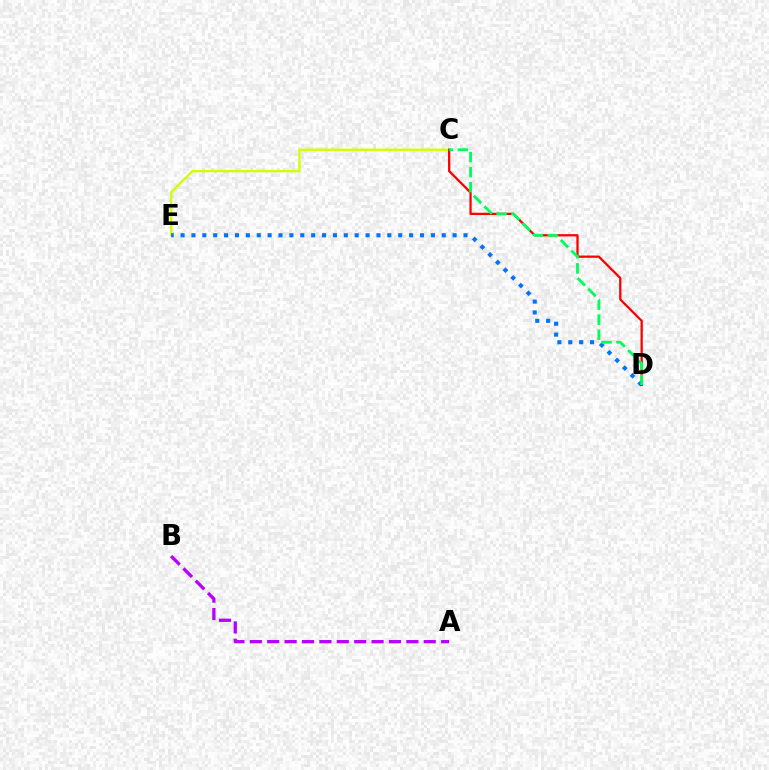{('C', 'E'): [{'color': '#d1ff00', 'line_style': 'solid', 'thickness': 1.72}], ('C', 'D'): [{'color': '#ff0000', 'line_style': 'solid', 'thickness': 1.64}, {'color': '#00ff5c', 'line_style': 'dashed', 'thickness': 2.04}], ('A', 'B'): [{'color': '#b900ff', 'line_style': 'dashed', 'thickness': 2.36}], ('D', 'E'): [{'color': '#0074ff', 'line_style': 'dotted', 'thickness': 2.96}]}